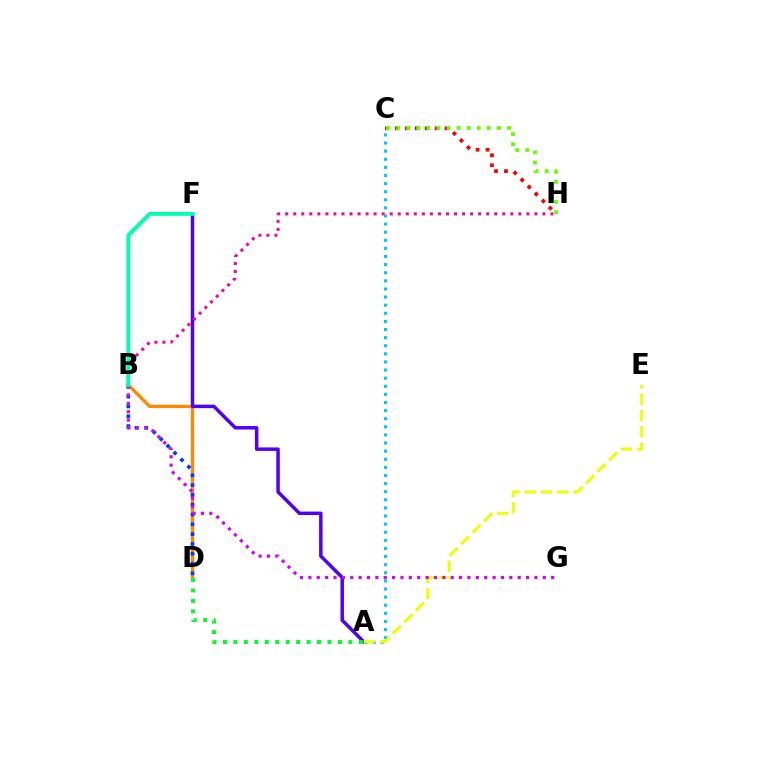{('B', 'D'): [{'color': '#ff8800', 'line_style': 'solid', 'thickness': 2.39}, {'color': '#003fff', 'line_style': 'dotted', 'thickness': 2.67}], ('C', 'H'): [{'color': '#ff0000', 'line_style': 'dotted', 'thickness': 2.71}, {'color': '#66ff00', 'line_style': 'dotted', 'thickness': 2.74}], ('A', 'F'): [{'color': '#4f00ff', 'line_style': 'solid', 'thickness': 2.5}], ('A', 'C'): [{'color': '#00c7ff', 'line_style': 'dotted', 'thickness': 2.2}], ('A', 'E'): [{'color': '#eeff00', 'line_style': 'dashed', 'thickness': 2.21}], ('B', 'H'): [{'color': '#ff00a0', 'line_style': 'dotted', 'thickness': 2.18}], ('A', 'D'): [{'color': '#00ff27', 'line_style': 'dotted', 'thickness': 2.84}], ('B', 'G'): [{'color': '#d600ff', 'line_style': 'dotted', 'thickness': 2.27}], ('B', 'F'): [{'color': '#00ffaf', 'line_style': 'solid', 'thickness': 2.8}]}